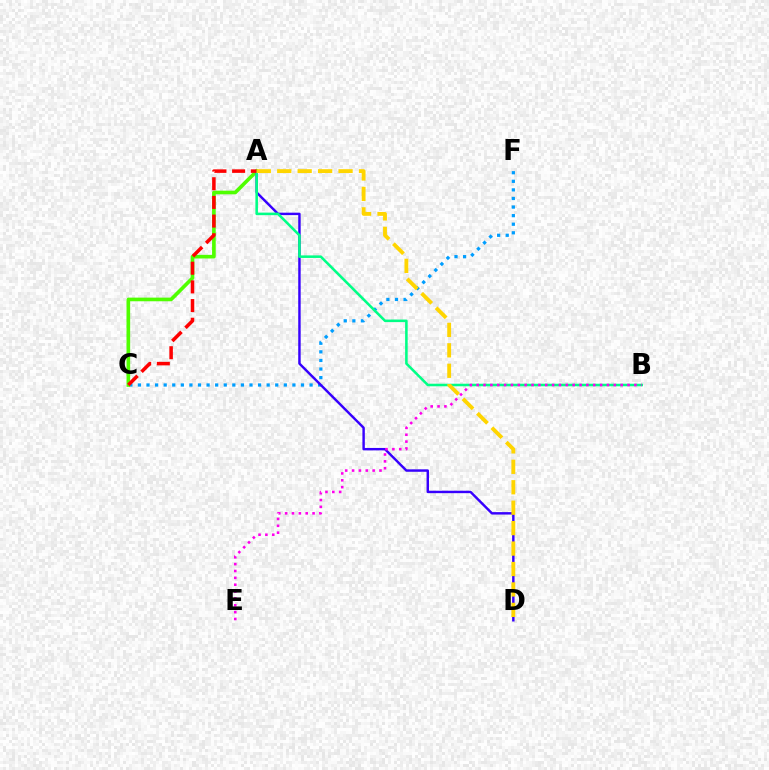{('C', 'F'): [{'color': '#009eff', 'line_style': 'dotted', 'thickness': 2.33}], ('A', 'C'): [{'color': '#4fff00', 'line_style': 'solid', 'thickness': 2.63}, {'color': '#ff0000', 'line_style': 'dashed', 'thickness': 2.54}], ('A', 'D'): [{'color': '#3700ff', 'line_style': 'solid', 'thickness': 1.75}, {'color': '#ffd500', 'line_style': 'dashed', 'thickness': 2.78}], ('A', 'B'): [{'color': '#00ff86', 'line_style': 'solid', 'thickness': 1.84}], ('B', 'E'): [{'color': '#ff00ed', 'line_style': 'dotted', 'thickness': 1.86}]}